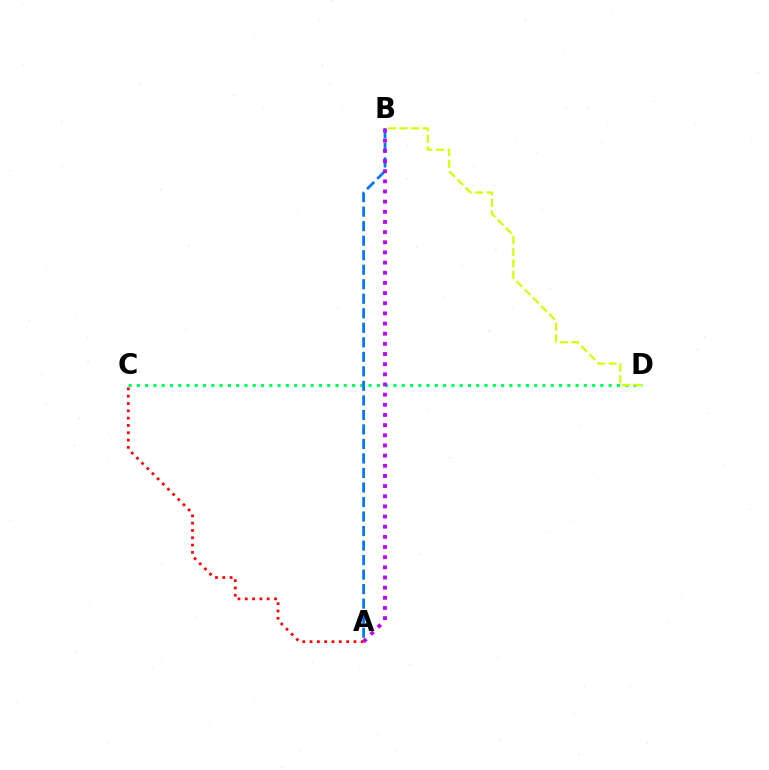{('C', 'D'): [{'color': '#00ff5c', 'line_style': 'dotted', 'thickness': 2.25}], ('A', 'C'): [{'color': '#ff0000', 'line_style': 'dotted', 'thickness': 1.99}], ('A', 'B'): [{'color': '#0074ff', 'line_style': 'dashed', 'thickness': 1.97}, {'color': '#b900ff', 'line_style': 'dotted', 'thickness': 2.76}], ('B', 'D'): [{'color': '#d1ff00', 'line_style': 'dashed', 'thickness': 1.57}]}